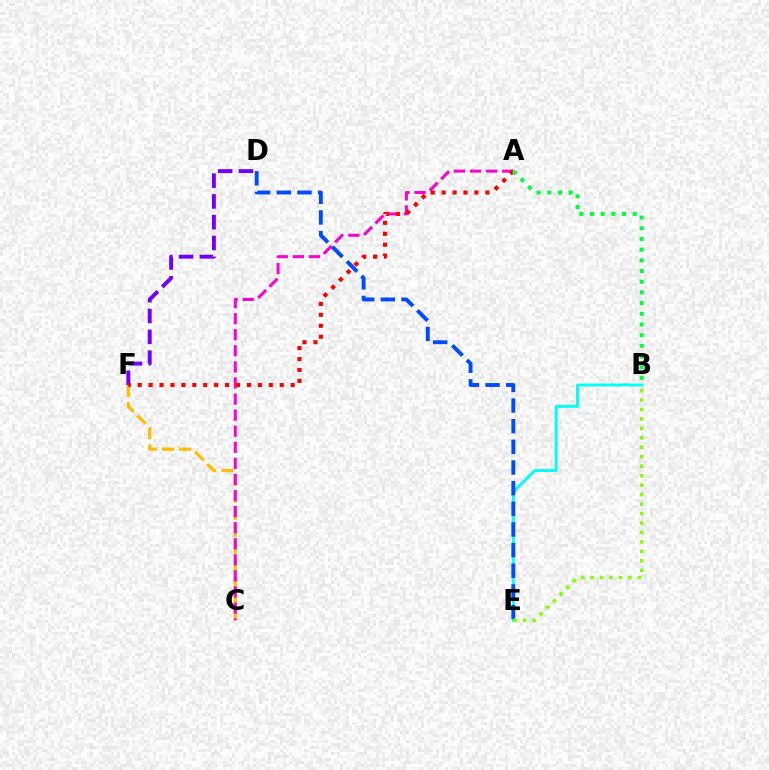{('B', 'E'): [{'color': '#00fff6', 'line_style': 'solid', 'thickness': 2.09}, {'color': '#84ff00', 'line_style': 'dotted', 'thickness': 2.57}], ('C', 'F'): [{'color': '#ffbd00', 'line_style': 'dashed', 'thickness': 2.32}], ('A', 'C'): [{'color': '#ff00cf', 'line_style': 'dashed', 'thickness': 2.18}], ('D', 'F'): [{'color': '#7200ff', 'line_style': 'dashed', 'thickness': 2.82}], ('A', 'F'): [{'color': '#ff0000', 'line_style': 'dotted', 'thickness': 2.97}], ('A', 'B'): [{'color': '#00ff39', 'line_style': 'dotted', 'thickness': 2.9}], ('D', 'E'): [{'color': '#004bff', 'line_style': 'dashed', 'thickness': 2.81}]}